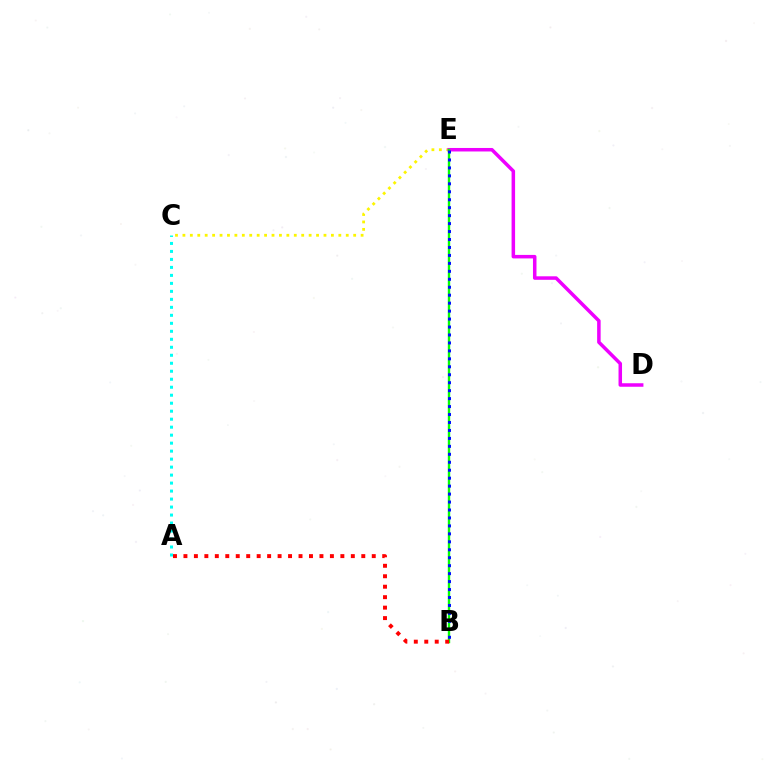{('C', 'E'): [{'color': '#fcf500', 'line_style': 'dotted', 'thickness': 2.02}], ('D', 'E'): [{'color': '#ee00ff', 'line_style': 'solid', 'thickness': 2.53}], ('B', 'E'): [{'color': '#08ff00', 'line_style': 'solid', 'thickness': 1.71}, {'color': '#0010ff', 'line_style': 'dotted', 'thickness': 2.16}], ('A', 'B'): [{'color': '#ff0000', 'line_style': 'dotted', 'thickness': 2.84}], ('A', 'C'): [{'color': '#00fff6', 'line_style': 'dotted', 'thickness': 2.17}]}